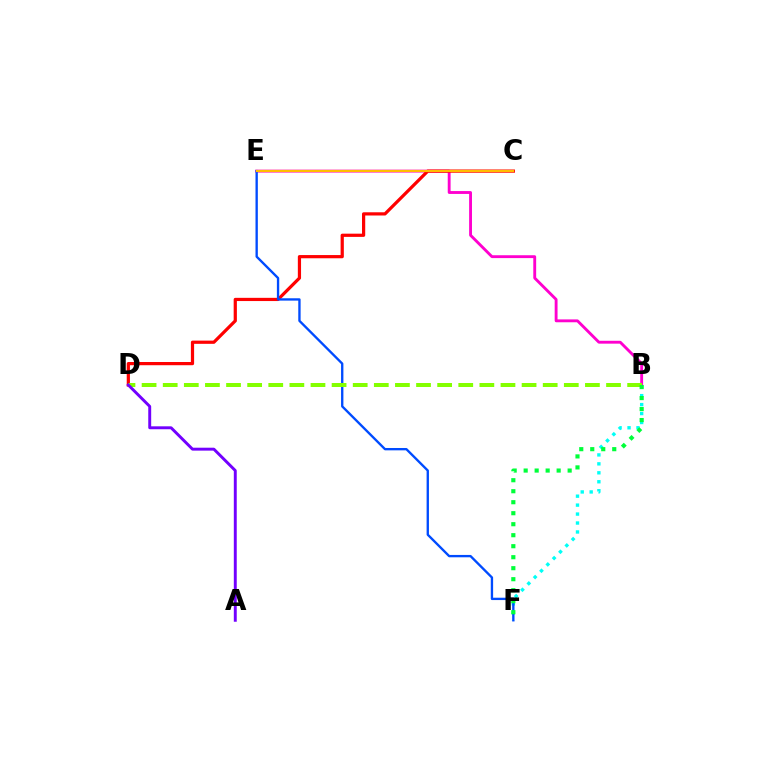{('B', 'E'): [{'color': '#ff00cf', 'line_style': 'solid', 'thickness': 2.06}], ('B', 'F'): [{'color': '#00fff6', 'line_style': 'dotted', 'thickness': 2.43}, {'color': '#00ff39', 'line_style': 'dotted', 'thickness': 2.99}], ('C', 'D'): [{'color': '#ff0000', 'line_style': 'solid', 'thickness': 2.32}], ('E', 'F'): [{'color': '#004bff', 'line_style': 'solid', 'thickness': 1.69}], ('B', 'D'): [{'color': '#84ff00', 'line_style': 'dashed', 'thickness': 2.87}], ('A', 'D'): [{'color': '#7200ff', 'line_style': 'solid', 'thickness': 2.11}], ('C', 'E'): [{'color': '#ffbd00', 'line_style': 'solid', 'thickness': 1.56}]}